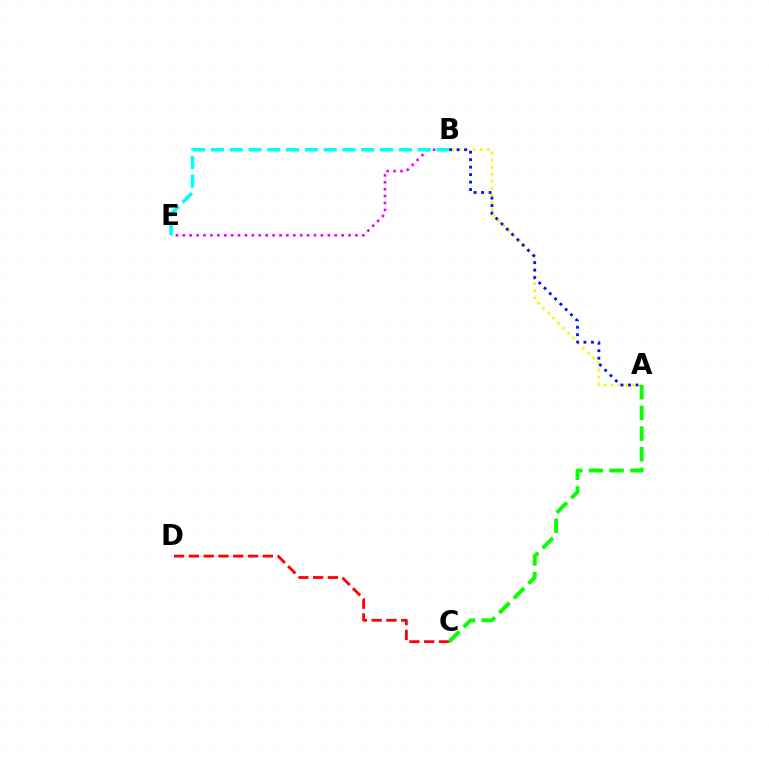{('C', 'D'): [{'color': '#ff0000', 'line_style': 'dashed', 'thickness': 2.01}], ('A', 'B'): [{'color': '#fcf500', 'line_style': 'dotted', 'thickness': 1.92}, {'color': '#0010ff', 'line_style': 'dotted', 'thickness': 2.03}], ('B', 'E'): [{'color': '#ee00ff', 'line_style': 'dotted', 'thickness': 1.88}, {'color': '#00fff6', 'line_style': 'dashed', 'thickness': 2.55}], ('A', 'C'): [{'color': '#08ff00', 'line_style': 'dashed', 'thickness': 2.81}]}